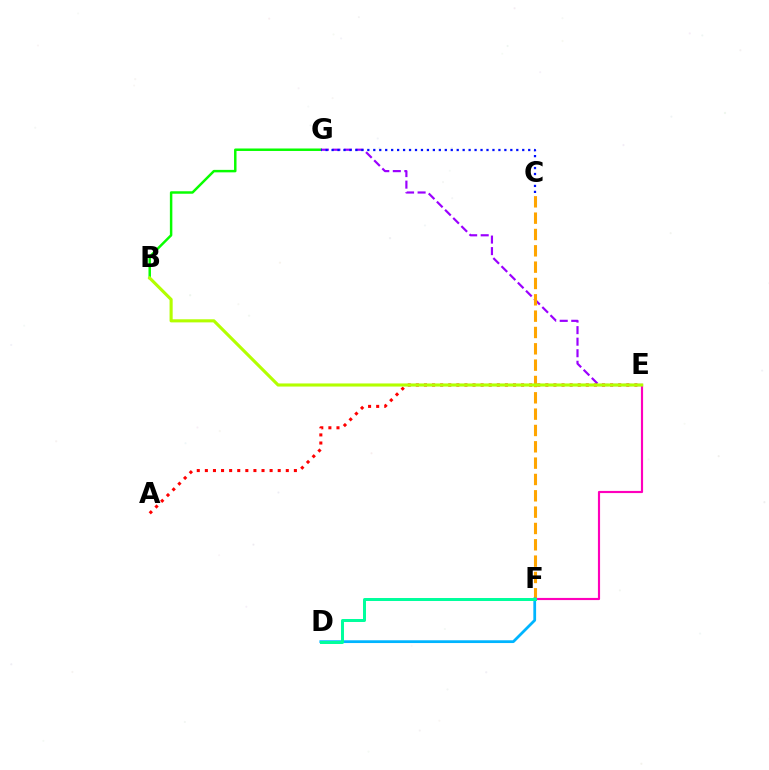{('B', 'G'): [{'color': '#08ff00', 'line_style': 'solid', 'thickness': 1.78}], ('E', 'F'): [{'color': '#ff00bd', 'line_style': 'solid', 'thickness': 1.55}], ('E', 'G'): [{'color': '#9b00ff', 'line_style': 'dashed', 'thickness': 1.57}], ('C', 'G'): [{'color': '#0010ff', 'line_style': 'dotted', 'thickness': 1.62}], ('C', 'F'): [{'color': '#ffa500', 'line_style': 'dashed', 'thickness': 2.22}], ('A', 'E'): [{'color': '#ff0000', 'line_style': 'dotted', 'thickness': 2.2}], ('D', 'F'): [{'color': '#00b5ff', 'line_style': 'solid', 'thickness': 1.99}, {'color': '#00ff9d', 'line_style': 'solid', 'thickness': 2.15}], ('B', 'E'): [{'color': '#b3ff00', 'line_style': 'solid', 'thickness': 2.24}]}